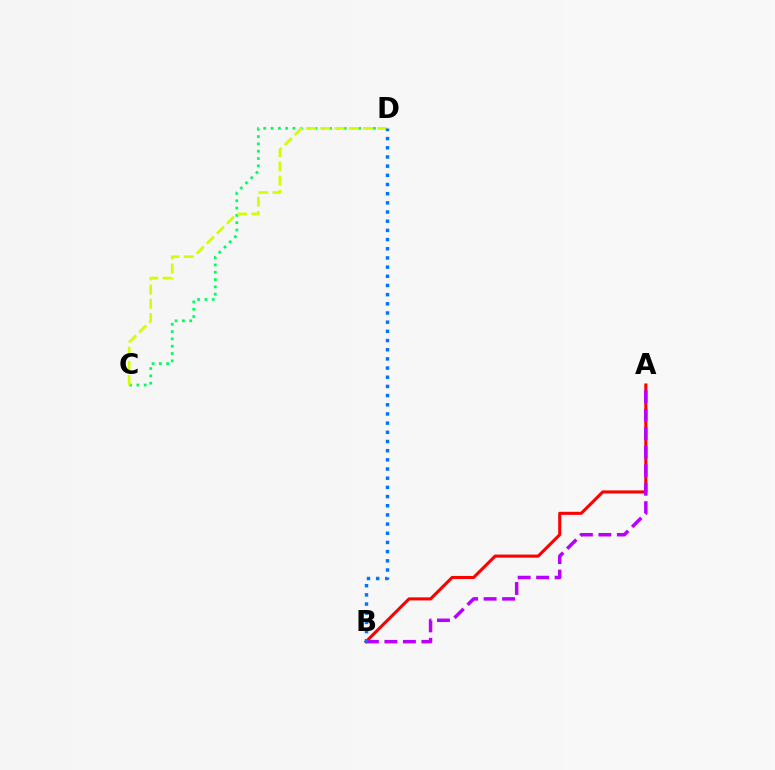{('C', 'D'): [{'color': '#00ff5c', 'line_style': 'dotted', 'thickness': 1.99}, {'color': '#d1ff00', 'line_style': 'dashed', 'thickness': 1.93}], ('A', 'B'): [{'color': '#ff0000', 'line_style': 'solid', 'thickness': 2.22}, {'color': '#b900ff', 'line_style': 'dashed', 'thickness': 2.51}], ('B', 'D'): [{'color': '#0074ff', 'line_style': 'dotted', 'thickness': 2.49}]}